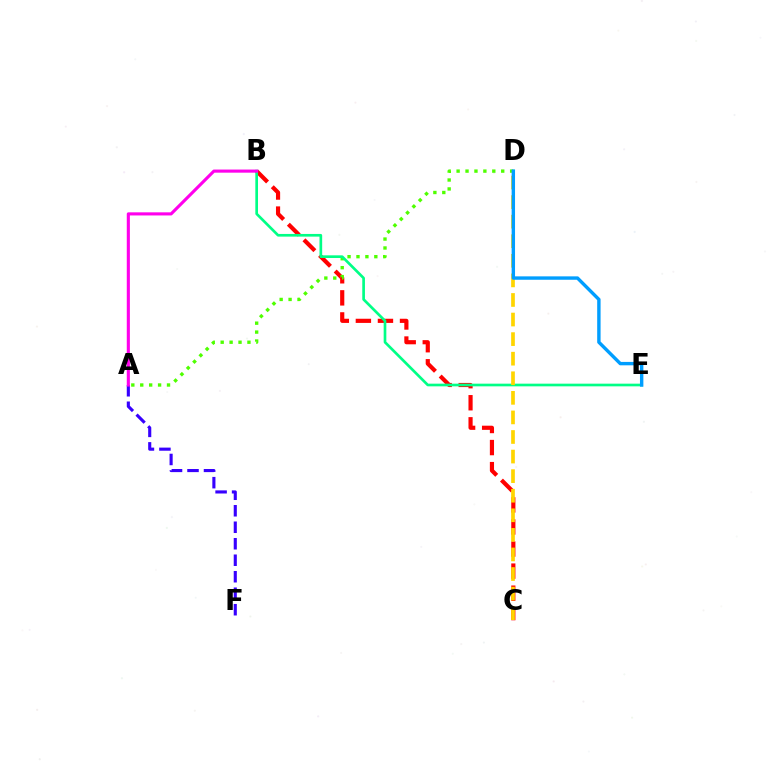{('B', 'C'): [{'color': '#ff0000', 'line_style': 'dashed', 'thickness': 3.0}], ('A', 'D'): [{'color': '#4fff00', 'line_style': 'dotted', 'thickness': 2.42}], ('B', 'E'): [{'color': '#00ff86', 'line_style': 'solid', 'thickness': 1.93}], ('A', 'F'): [{'color': '#3700ff', 'line_style': 'dashed', 'thickness': 2.24}], ('C', 'D'): [{'color': '#ffd500', 'line_style': 'dashed', 'thickness': 2.66}], ('D', 'E'): [{'color': '#009eff', 'line_style': 'solid', 'thickness': 2.45}], ('A', 'B'): [{'color': '#ff00ed', 'line_style': 'solid', 'thickness': 2.24}]}